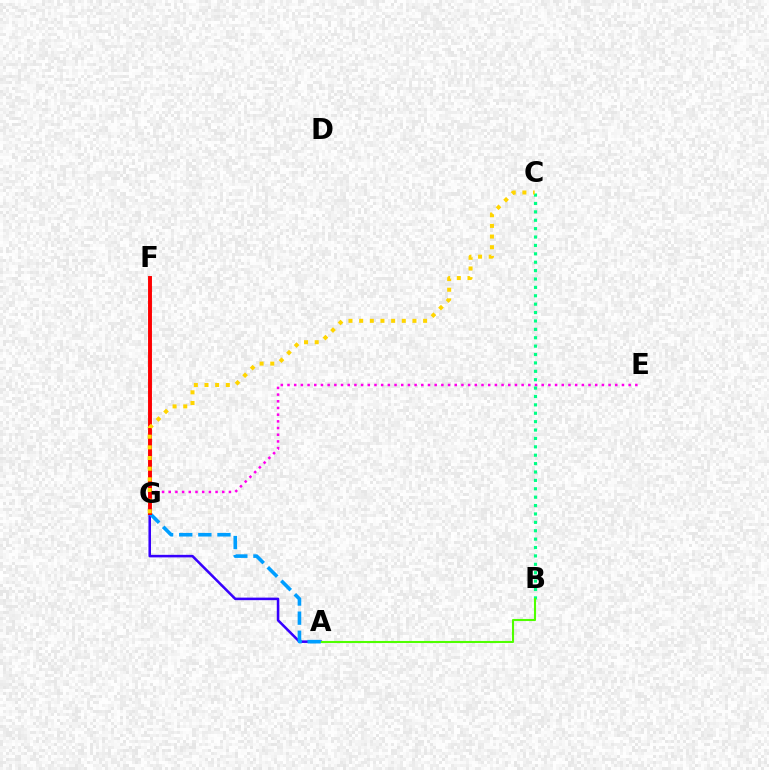{('E', 'G'): [{'color': '#ff00ed', 'line_style': 'dotted', 'thickness': 1.82}], ('B', 'C'): [{'color': '#00ff86', 'line_style': 'dotted', 'thickness': 2.28}], ('A', 'G'): [{'color': '#3700ff', 'line_style': 'solid', 'thickness': 1.83}, {'color': '#009eff', 'line_style': 'dashed', 'thickness': 2.6}], ('A', 'B'): [{'color': '#4fff00', 'line_style': 'solid', 'thickness': 1.51}], ('F', 'G'): [{'color': '#ff0000', 'line_style': 'solid', 'thickness': 2.81}], ('C', 'G'): [{'color': '#ffd500', 'line_style': 'dotted', 'thickness': 2.9}]}